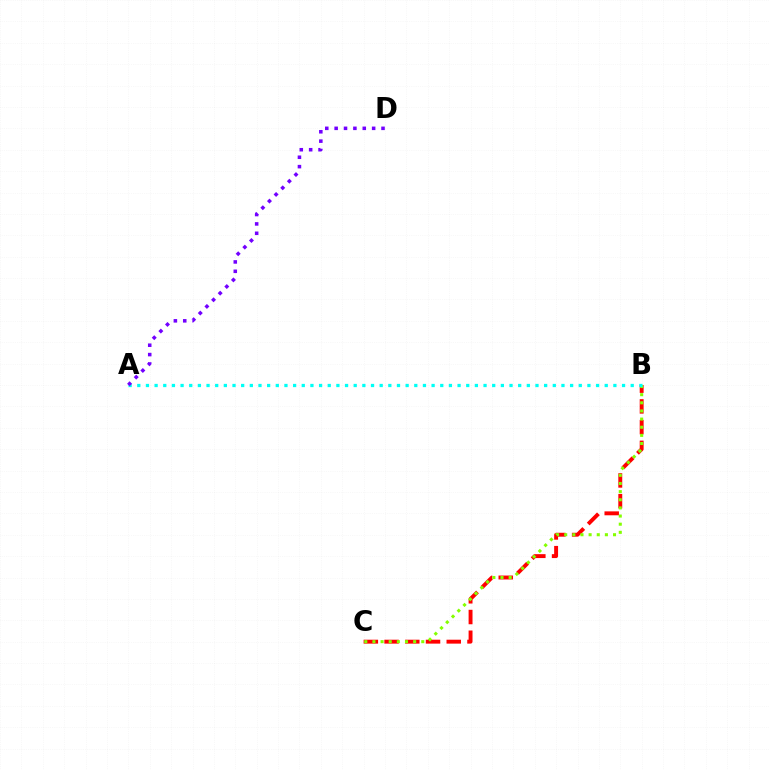{('B', 'C'): [{'color': '#ff0000', 'line_style': 'dashed', 'thickness': 2.82}, {'color': '#84ff00', 'line_style': 'dotted', 'thickness': 2.21}], ('A', 'B'): [{'color': '#00fff6', 'line_style': 'dotted', 'thickness': 2.35}], ('A', 'D'): [{'color': '#7200ff', 'line_style': 'dotted', 'thickness': 2.55}]}